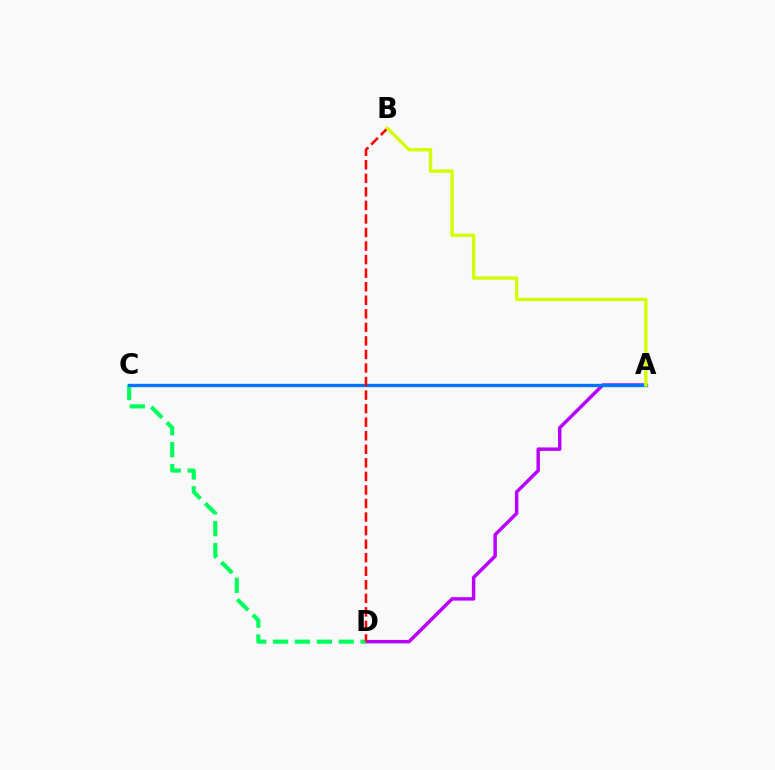{('A', 'D'): [{'color': '#b900ff', 'line_style': 'solid', 'thickness': 2.49}], ('C', 'D'): [{'color': '#00ff5c', 'line_style': 'dashed', 'thickness': 2.97}], ('A', 'C'): [{'color': '#0074ff', 'line_style': 'solid', 'thickness': 2.41}], ('B', 'D'): [{'color': '#ff0000', 'line_style': 'dashed', 'thickness': 1.84}], ('A', 'B'): [{'color': '#d1ff00', 'line_style': 'solid', 'thickness': 2.43}]}